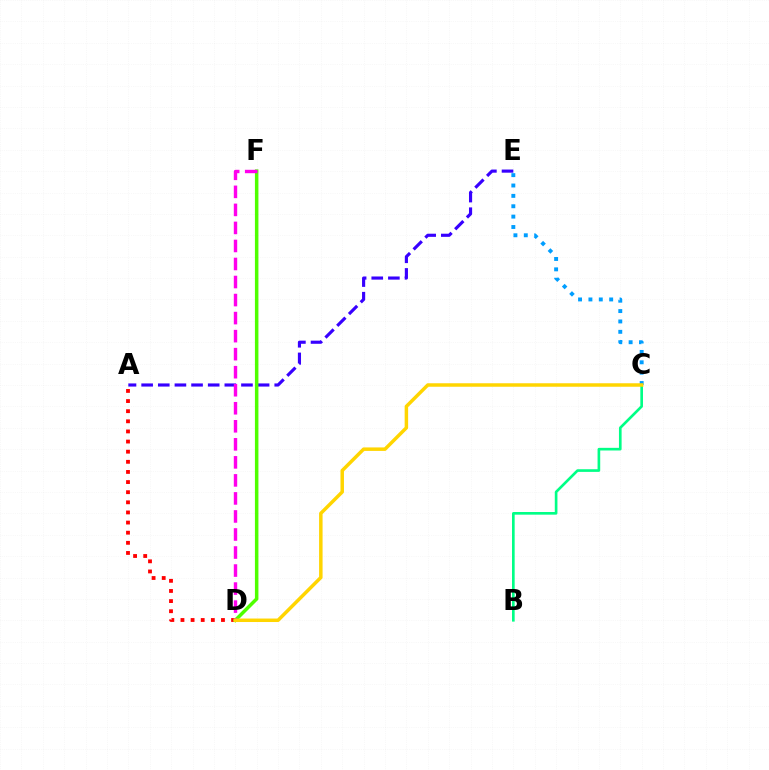{('A', 'D'): [{'color': '#ff0000', 'line_style': 'dotted', 'thickness': 2.75}], ('C', 'E'): [{'color': '#009eff', 'line_style': 'dotted', 'thickness': 2.82}], ('A', 'E'): [{'color': '#3700ff', 'line_style': 'dashed', 'thickness': 2.26}], ('D', 'F'): [{'color': '#4fff00', 'line_style': 'solid', 'thickness': 2.52}, {'color': '#ff00ed', 'line_style': 'dashed', 'thickness': 2.45}], ('B', 'C'): [{'color': '#00ff86', 'line_style': 'solid', 'thickness': 1.91}], ('C', 'D'): [{'color': '#ffd500', 'line_style': 'solid', 'thickness': 2.51}]}